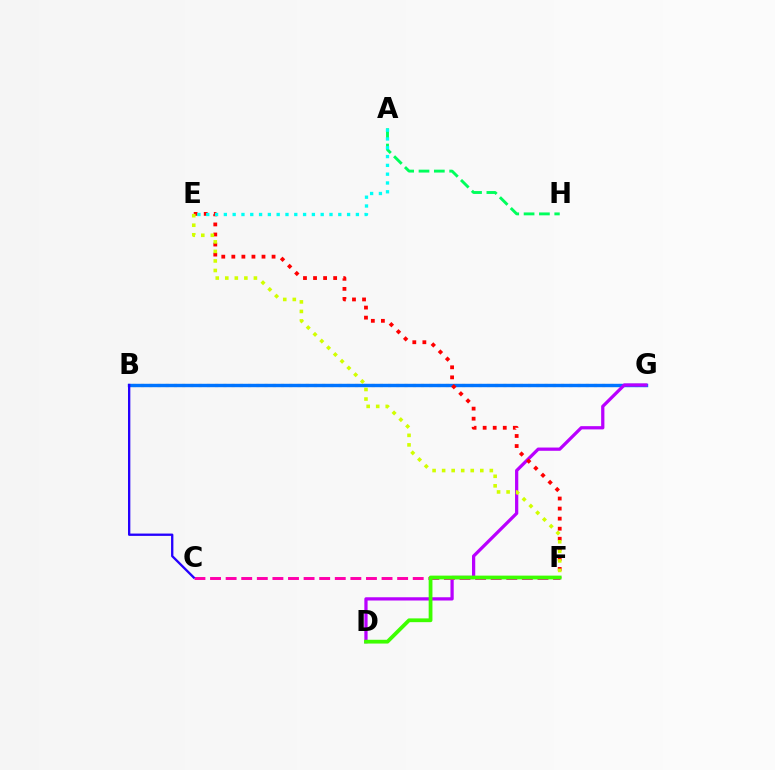{('B', 'G'): [{'color': '#ff9400', 'line_style': 'dotted', 'thickness': 2.24}, {'color': '#0074ff', 'line_style': 'solid', 'thickness': 2.45}], ('D', 'G'): [{'color': '#b900ff', 'line_style': 'solid', 'thickness': 2.34}], ('E', 'F'): [{'color': '#ff0000', 'line_style': 'dotted', 'thickness': 2.73}, {'color': '#d1ff00', 'line_style': 'dotted', 'thickness': 2.59}], ('C', 'F'): [{'color': '#ff00ac', 'line_style': 'dashed', 'thickness': 2.12}], ('A', 'H'): [{'color': '#00ff5c', 'line_style': 'dashed', 'thickness': 2.08}], ('D', 'F'): [{'color': '#3dff00', 'line_style': 'solid', 'thickness': 2.72}], ('A', 'E'): [{'color': '#00fff6', 'line_style': 'dotted', 'thickness': 2.39}], ('B', 'C'): [{'color': '#2500ff', 'line_style': 'solid', 'thickness': 1.67}]}